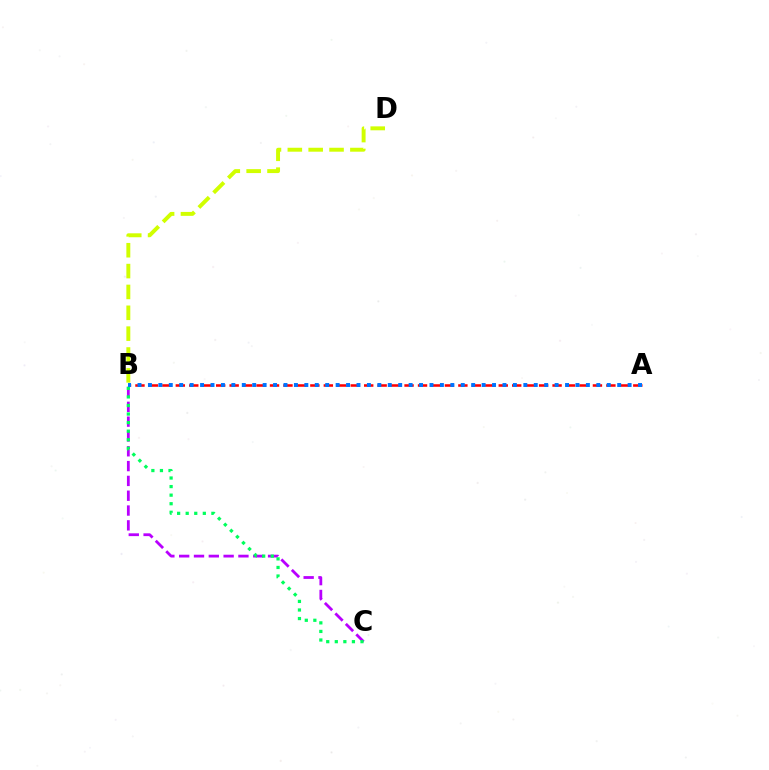{('B', 'C'): [{'color': '#b900ff', 'line_style': 'dashed', 'thickness': 2.01}, {'color': '#00ff5c', 'line_style': 'dotted', 'thickness': 2.33}], ('A', 'B'): [{'color': '#ff0000', 'line_style': 'dashed', 'thickness': 1.83}, {'color': '#0074ff', 'line_style': 'dotted', 'thickness': 2.83}], ('B', 'D'): [{'color': '#d1ff00', 'line_style': 'dashed', 'thickness': 2.83}]}